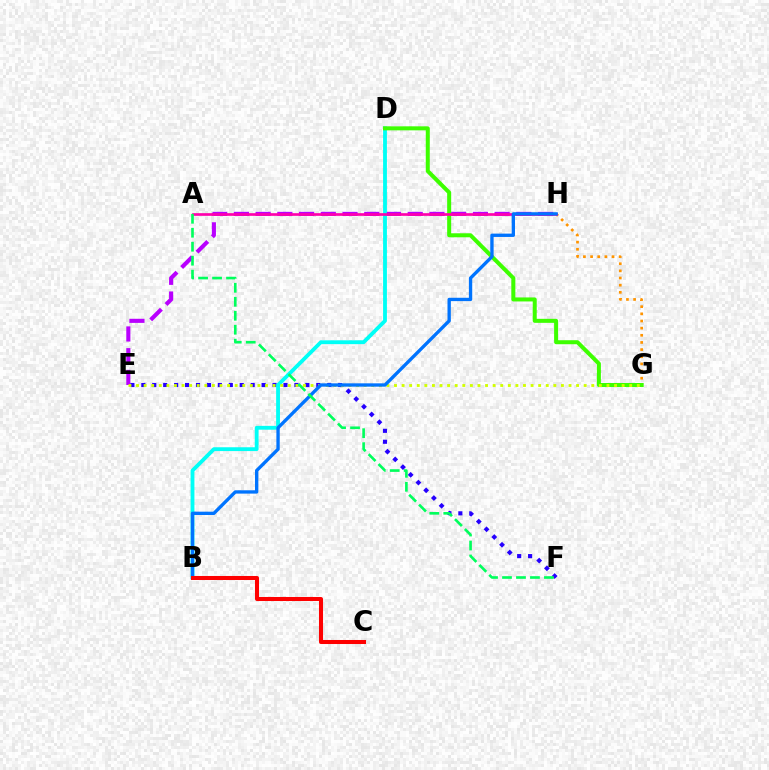{('E', 'H'): [{'color': '#b900ff', 'line_style': 'dashed', 'thickness': 2.95}], ('E', 'F'): [{'color': '#2500ff', 'line_style': 'dotted', 'thickness': 2.97}], ('B', 'D'): [{'color': '#00fff6', 'line_style': 'solid', 'thickness': 2.75}], ('G', 'H'): [{'color': '#ff9400', 'line_style': 'dotted', 'thickness': 1.94}], ('D', 'G'): [{'color': '#3dff00', 'line_style': 'solid', 'thickness': 2.89}], ('A', 'H'): [{'color': '#ff00ac', 'line_style': 'solid', 'thickness': 1.92}], ('E', 'G'): [{'color': '#d1ff00', 'line_style': 'dotted', 'thickness': 2.06}], ('B', 'H'): [{'color': '#0074ff', 'line_style': 'solid', 'thickness': 2.4}], ('B', 'C'): [{'color': '#ff0000', 'line_style': 'solid', 'thickness': 2.91}], ('A', 'F'): [{'color': '#00ff5c', 'line_style': 'dashed', 'thickness': 1.9}]}